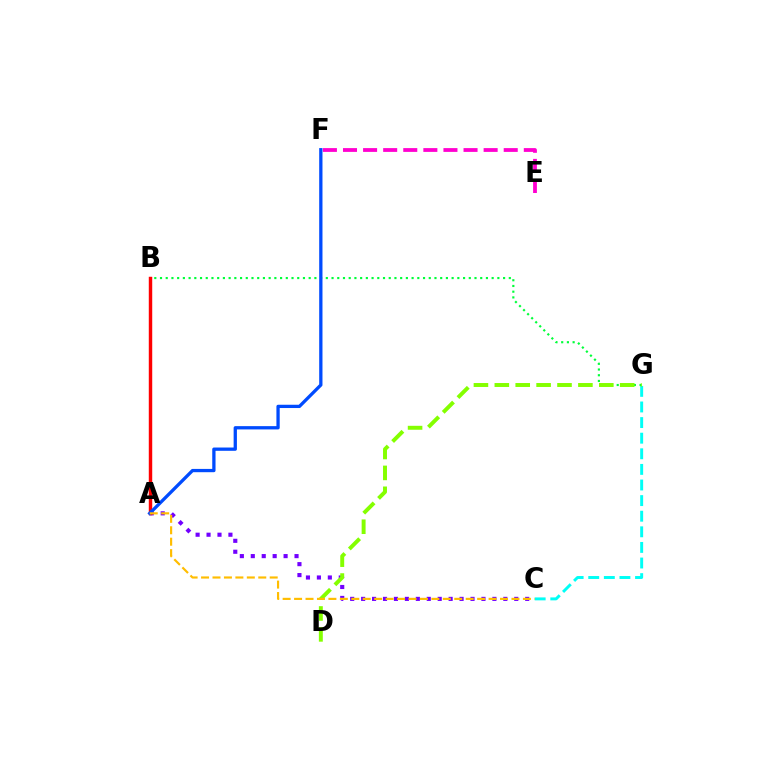{('C', 'G'): [{'color': '#00fff6', 'line_style': 'dashed', 'thickness': 2.12}], ('B', 'G'): [{'color': '#00ff39', 'line_style': 'dotted', 'thickness': 1.55}], ('A', 'C'): [{'color': '#7200ff', 'line_style': 'dotted', 'thickness': 2.97}, {'color': '#ffbd00', 'line_style': 'dashed', 'thickness': 1.55}], ('E', 'F'): [{'color': '#ff00cf', 'line_style': 'dashed', 'thickness': 2.73}], ('A', 'B'): [{'color': '#ff0000', 'line_style': 'solid', 'thickness': 2.47}], ('D', 'G'): [{'color': '#84ff00', 'line_style': 'dashed', 'thickness': 2.84}], ('A', 'F'): [{'color': '#004bff', 'line_style': 'solid', 'thickness': 2.37}]}